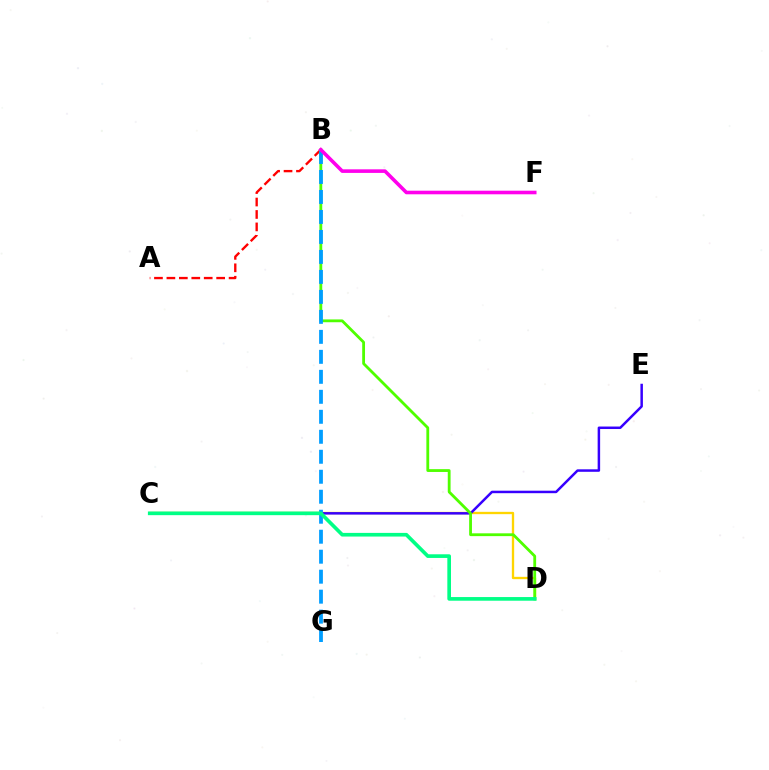{('C', 'D'): [{'color': '#ffd500', 'line_style': 'solid', 'thickness': 1.67}, {'color': '#00ff86', 'line_style': 'solid', 'thickness': 2.63}], ('C', 'E'): [{'color': '#3700ff', 'line_style': 'solid', 'thickness': 1.79}], ('A', 'B'): [{'color': '#ff0000', 'line_style': 'dashed', 'thickness': 1.69}], ('B', 'D'): [{'color': '#4fff00', 'line_style': 'solid', 'thickness': 2.02}], ('B', 'G'): [{'color': '#009eff', 'line_style': 'dashed', 'thickness': 2.72}], ('B', 'F'): [{'color': '#ff00ed', 'line_style': 'solid', 'thickness': 2.59}]}